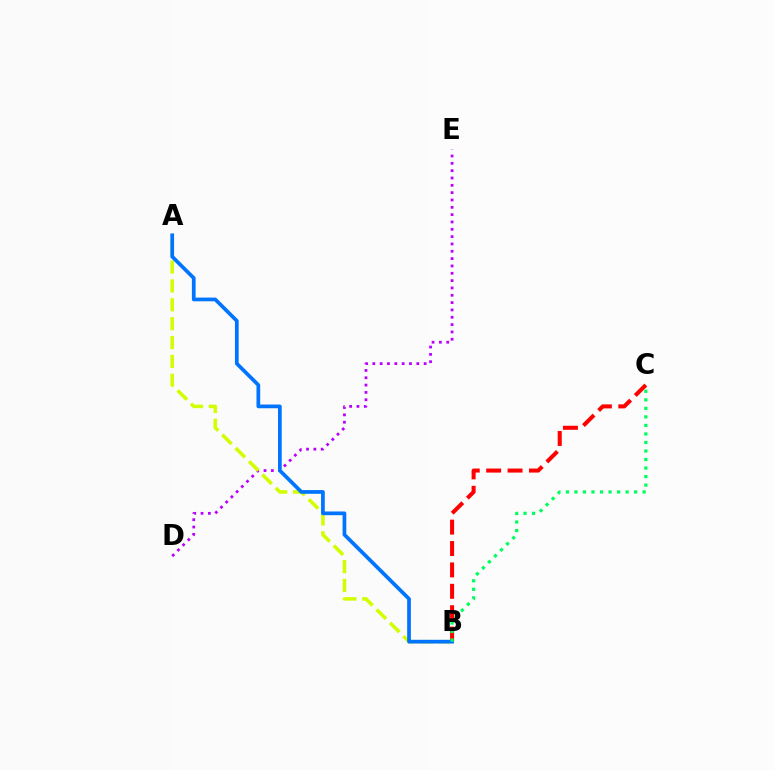{('B', 'C'): [{'color': '#ff0000', 'line_style': 'dashed', 'thickness': 2.91}, {'color': '#00ff5c', 'line_style': 'dotted', 'thickness': 2.32}], ('D', 'E'): [{'color': '#b900ff', 'line_style': 'dotted', 'thickness': 1.99}], ('A', 'B'): [{'color': '#d1ff00', 'line_style': 'dashed', 'thickness': 2.56}, {'color': '#0074ff', 'line_style': 'solid', 'thickness': 2.68}]}